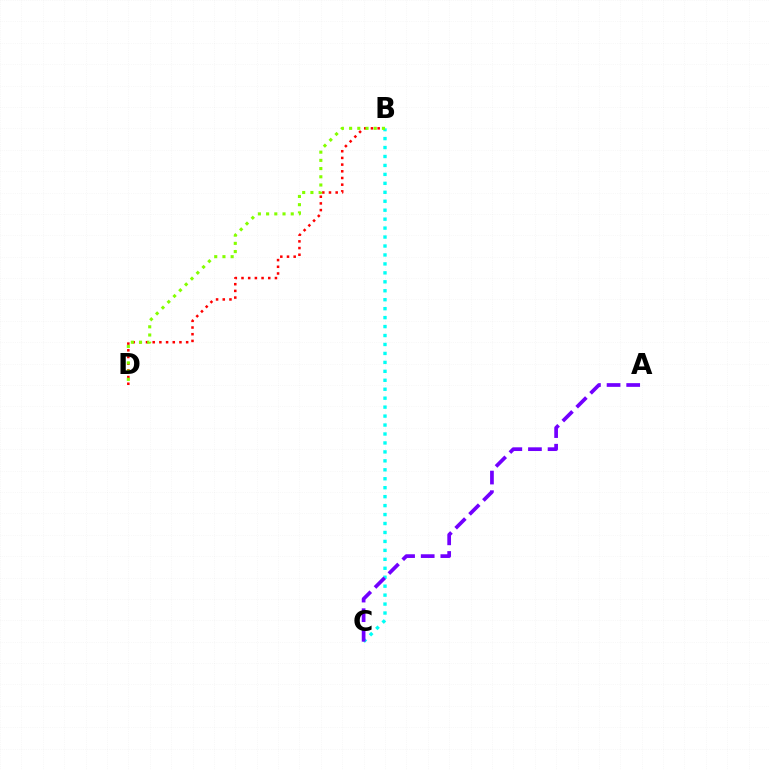{('B', 'D'): [{'color': '#ff0000', 'line_style': 'dotted', 'thickness': 1.82}, {'color': '#84ff00', 'line_style': 'dotted', 'thickness': 2.23}], ('B', 'C'): [{'color': '#00fff6', 'line_style': 'dotted', 'thickness': 2.43}], ('A', 'C'): [{'color': '#7200ff', 'line_style': 'dashed', 'thickness': 2.67}]}